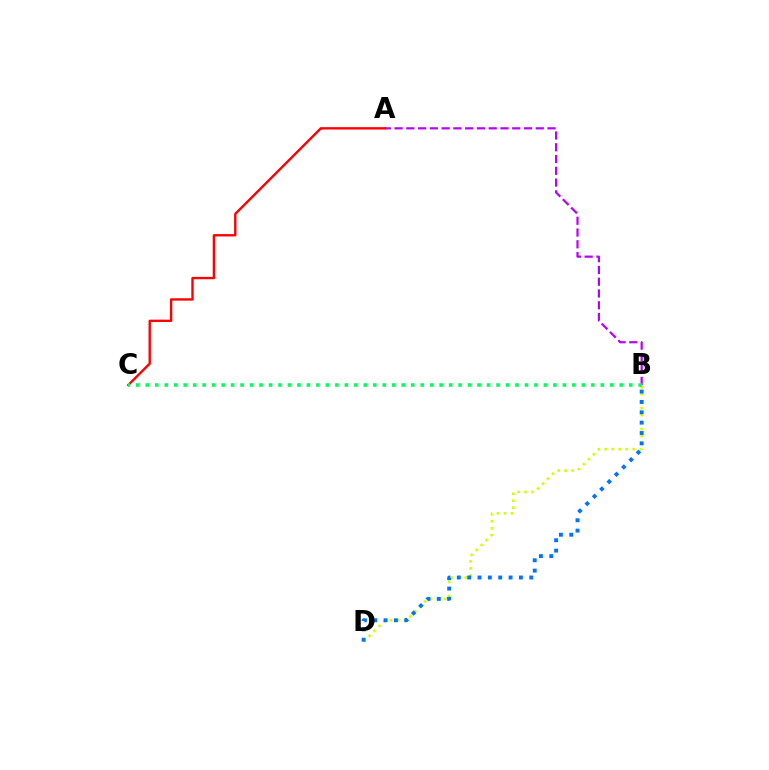{('A', 'B'): [{'color': '#b900ff', 'line_style': 'dashed', 'thickness': 1.6}], ('A', 'C'): [{'color': '#ff0000', 'line_style': 'solid', 'thickness': 1.7}], ('B', 'D'): [{'color': '#d1ff00', 'line_style': 'dotted', 'thickness': 1.9}, {'color': '#0074ff', 'line_style': 'dotted', 'thickness': 2.81}], ('B', 'C'): [{'color': '#00ff5c', 'line_style': 'dotted', 'thickness': 2.58}]}